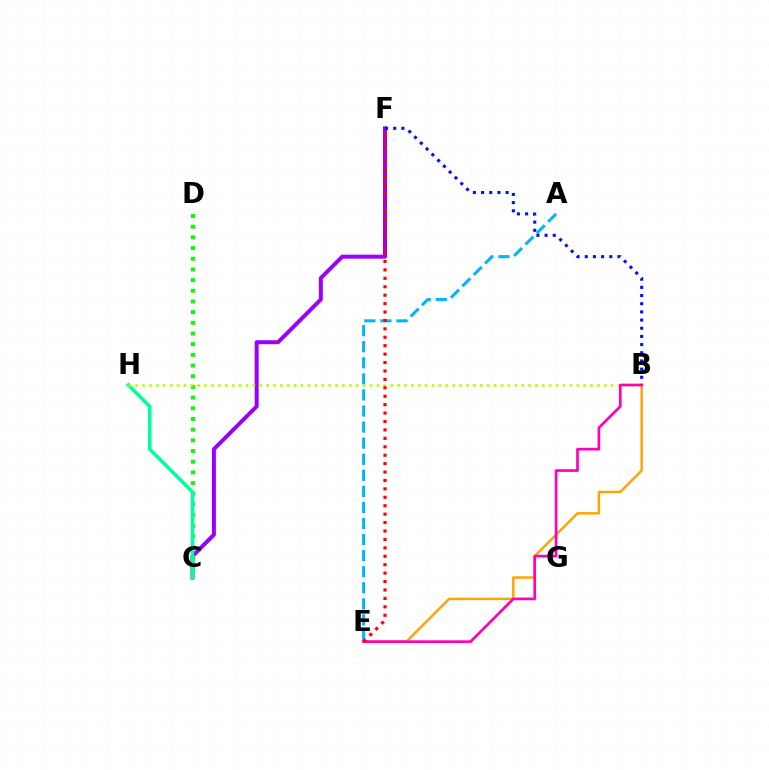{('C', 'F'): [{'color': '#9b00ff', 'line_style': 'solid', 'thickness': 2.87}], ('C', 'D'): [{'color': '#08ff00', 'line_style': 'dotted', 'thickness': 2.9}], ('C', 'H'): [{'color': '#00ff9d', 'line_style': 'solid', 'thickness': 2.56}], ('A', 'E'): [{'color': '#00b5ff', 'line_style': 'dashed', 'thickness': 2.18}], ('B', 'F'): [{'color': '#0010ff', 'line_style': 'dotted', 'thickness': 2.22}], ('B', 'E'): [{'color': '#ffa500', 'line_style': 'solid', 'thickness': 1.78}, {'color': '#ff00bd', 'line_style': 'solid', 'thickness': 1.94}], ('B', 'H'): [{'color': '#b3ff00', 'line_style': 'dotted', 'thickness': 1.87}], ('E', 'F'): [{'color': '#ff0000', 'line_style': 'dotted', 'thickness': 2.29}]}